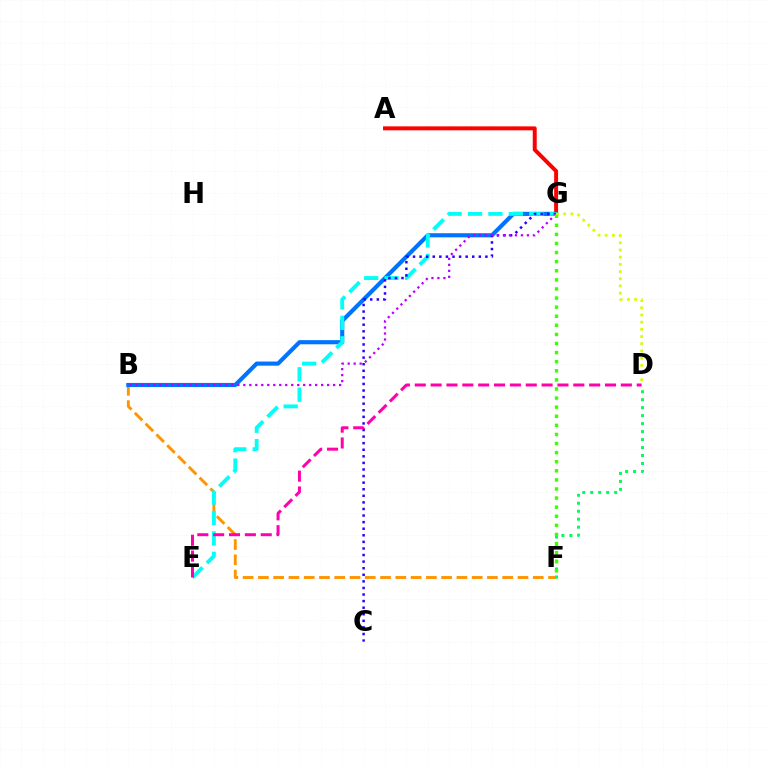{('B', 'F'): [{'color': '#ff9400', 'line_style': 'dashed', 'thickness': 2.07}], ('A', 'G'): [{'color': '#ff0000', 'line_style': 'solid', 'thickness': 2.84}], ('B', 'G'): [{'color': '#0074ff', 'line_style': 'solid', 'thickness': 2.98}, {'color': '#b900ff', 'line_style': 'dotted', 'thickness': 1.63}], ('E', 'G'): [{'color': '#00fff6', 'line_style': 'dashed', 'thickness': 2.77}], ('D', 'F'): [{'color': '#00ff5c', 'line_style': 'dotted', 'thickness': 2.17}], ('C', 'G'): [{'color': '#2500ff', 'line_style': 'dotted', 'thickness': 1.79}], ('F', 'G'): [{'color': '#3dff00', 'line_style': 'dotted', 'thickness': 2.47}], ('D', 'G'): [{'color': '#d1ff00', 'line_style': 'dotted', 'thickness': 1.96}], ('D', 'E'): [{'color': '#ff00ac', 'line_style': 'dashed', 'thickness': 2.15}]}